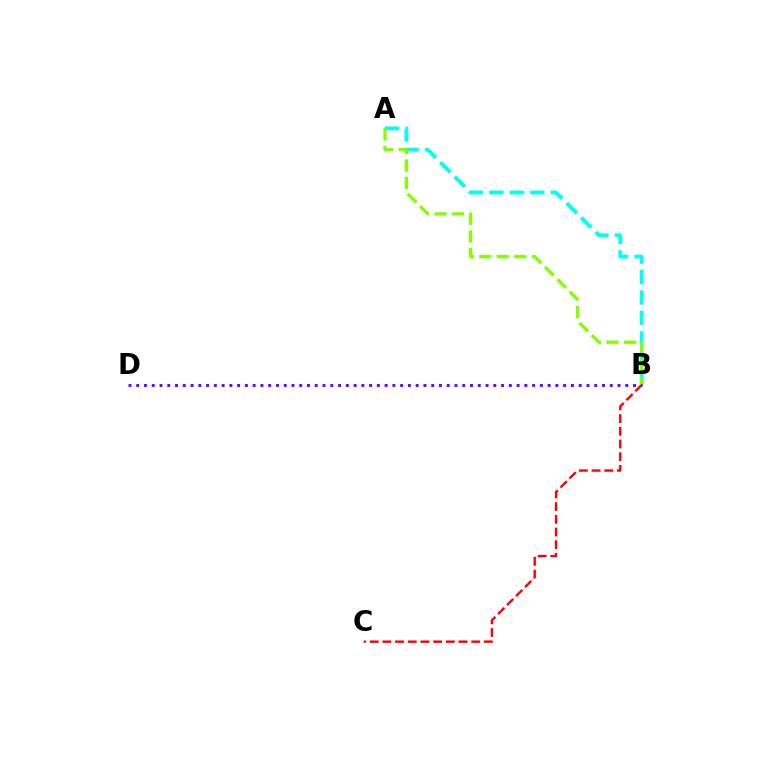{('B', 'C'): [{'color': '#ff0000', 'line_style': 'dashed', 'thickness': 1.72}], ('A', 'B'): [{'color': '#00fff6', 'line_style': 'dashed', 'thickness': 2.78}, {'color': '#84ff00', 'line_style': 'dashed', 'thickness': 2.38}], ('B', 'D'): [{'color': '#7200ff', 'line_style': 'dotted', 'thickness': 2.11}]}